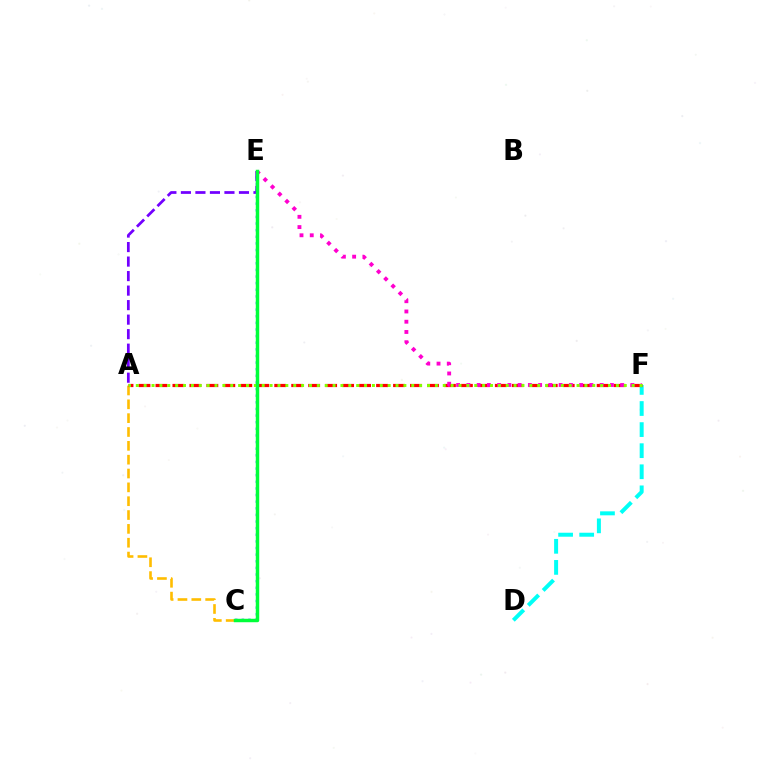{('C', 'E'): [{'color': '#004bff', 'line_style': 'dotted', 'thickness': 1.8}, {'color': '#00ff39', 'line_style': 'solid', 'thickness': 2.49}], ('A', 'C'): [{'color': '#ffbd00', 'line_style': 'dashed', 'thickness': 1.88}], ('A', 'E'): [{'color': '#7200ff', 'line_style': 'dashed', 'thickness': 1.97}], ('D', 'F'): [{'color': '#00fff6', 'line_style': 'dashed', 'thickness': 2.86}], ('A', 'F'): [{'color': '#ff0000', 'line_style': 'dashed', 'thickness': 2.31}, {'color': '#84ff00', 'line_style': 'dotted', 'thickness': 2.14}], ('E', 'F'): [{'color': '#ff00cf', 'line_style': 'dotted', 'thickness': 2.78}]}